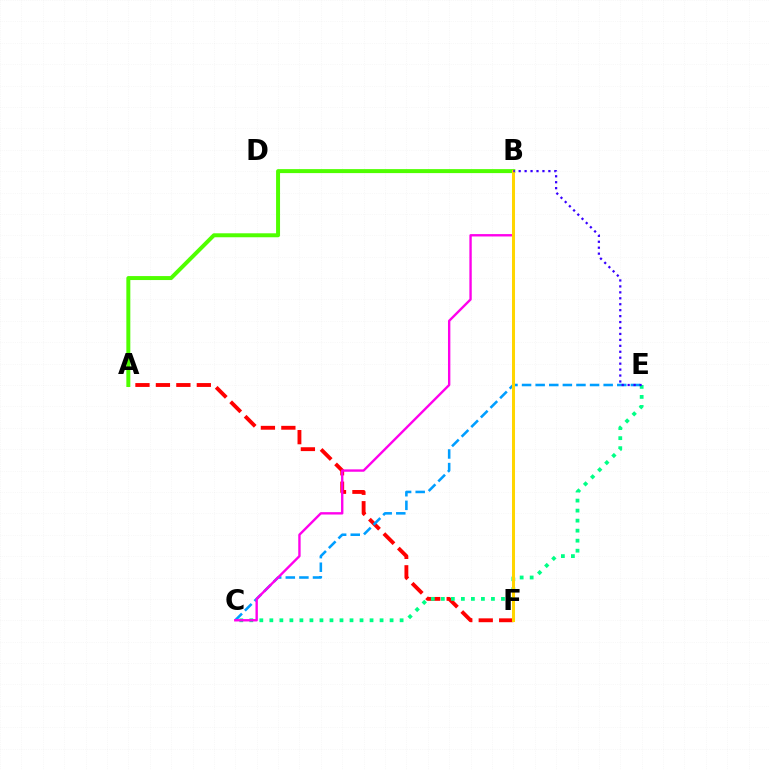{('A', 'F'): [{'color': '#ff0000', 'line_style': 'dashed', 'thickness': 2.78}], ('A', 'B'): [{'color': '#4fff00', 'line_style': 'solid', 'thickness': 2.86}], ('C', 'E'): [{'color': '#009eff', 'line_style': 'dashed', 'thickness': 1.85}, {'color': '#00ff86', 'line_style': 'dotted', 'thickness': 2.72}], ('B', 'C'): [{'color': '#ff00ed', 'line_style': 'solid', 'thickness': 1.71}], ('B', 'F'): [{'color': '#ffd500', 'line_style': 'solid', 'thickness': 2.19}], ('B', 'E'): [{'color': '#3700ff', 'line_style': 'dotted', 'thickness': 1.61}]}